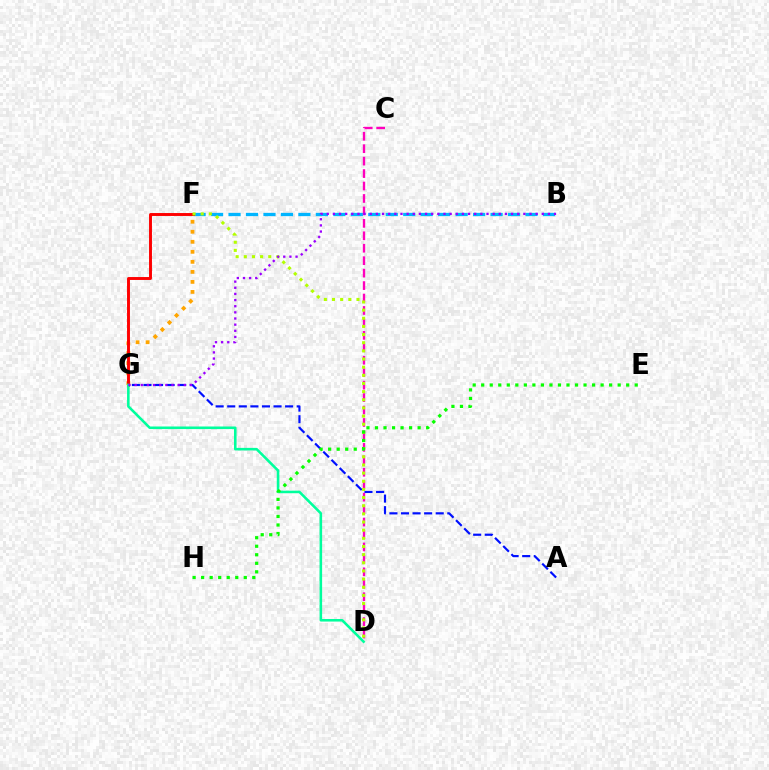{('F', 'G'): [{'color': '#ffa500', 'line_style': 'dotted', 'thickness': 2.72}, {'color': '#ff0000', 'line_style': 'solid', 'thickness': 2.1}], ('B', 'F'): [{'color': '#00b5ff', 'line_style': 'dashed', 'thickness': 2.37}], ('C', 'D'): [{'color': '#ff00bd', 'line_style': 'dashed', 'thickness': 1.69}], ('A', 'G'): [{'color': '#0010ff', 'line_style': 'dashed', 'thickness': 1.57}], ('D', 'G'): [{'color': '#00ff9d', 'line_style': 'solid', 'thickness': 1.85}], ('D', 'F'): [{'color': '#b3ff00', 'line_style': 'dotted', 'thickness': 2.21}], ('E', 'H'): [{'color': '#08ff00', 'line_style': 'dotted', 'thickness': 2.32}], ('B', 'G'): [{'color': '#9b00ff', 'line_style': 'dotted', 'thickness': 1.67}]}